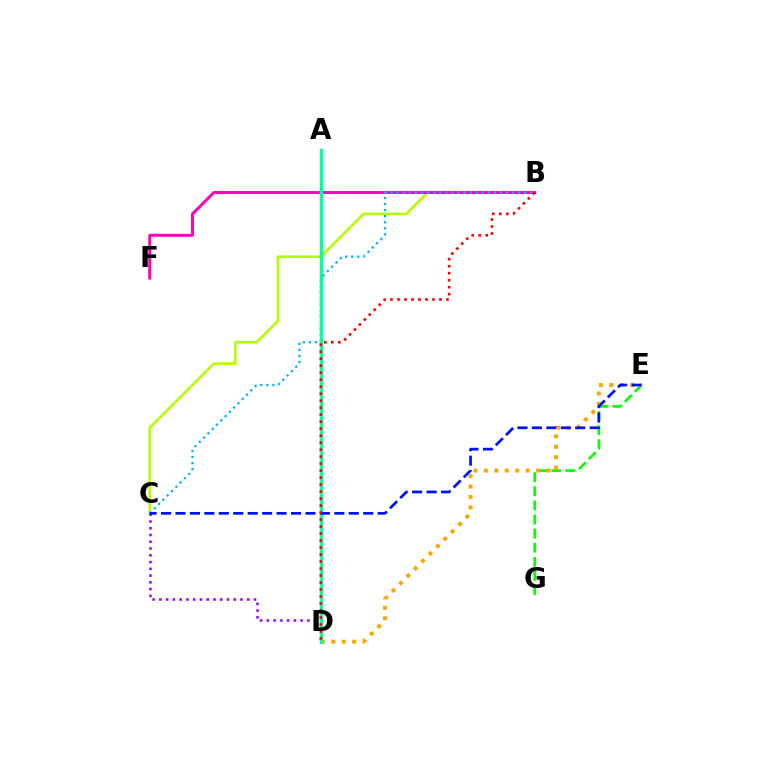{('B', 'C'): [{'color': '#b3ff00', 'line_style': 'solid', 'thickness': 1.9}, {'color': '#00b5ff', 'line_style': 'dotted', 'thickness': 1.65}], ('B', 'F'): [{'color': '#ff00bd', 'line_style': 'solid', 'thickness': 2.13}], ('C', 'D'): [{'color': '#9b00ff', 'line_style': 'dotted', 'thickness': 1.84}], ('E', 'G'): [{'color': '#08ff00', 'line_style': 'dashed', 'thickness': 1.92}], ('D', 'E'): [{'color': '#ffa500', 'line_style': 'dotted', 'thickness': 2.84}], ('A', 'D'): [{'color': '#00ff9d', 'line_style': 'solid', 'thickness': 2.48}], ('C', 'E'): [{'color': '#0010ff', 'line_style': 'dashed', 'thickness': 1.96}], ('B', 'D'): [{'color': '#ff0000', 'line_style': 'dotted', 'thickness': 1.9}]}